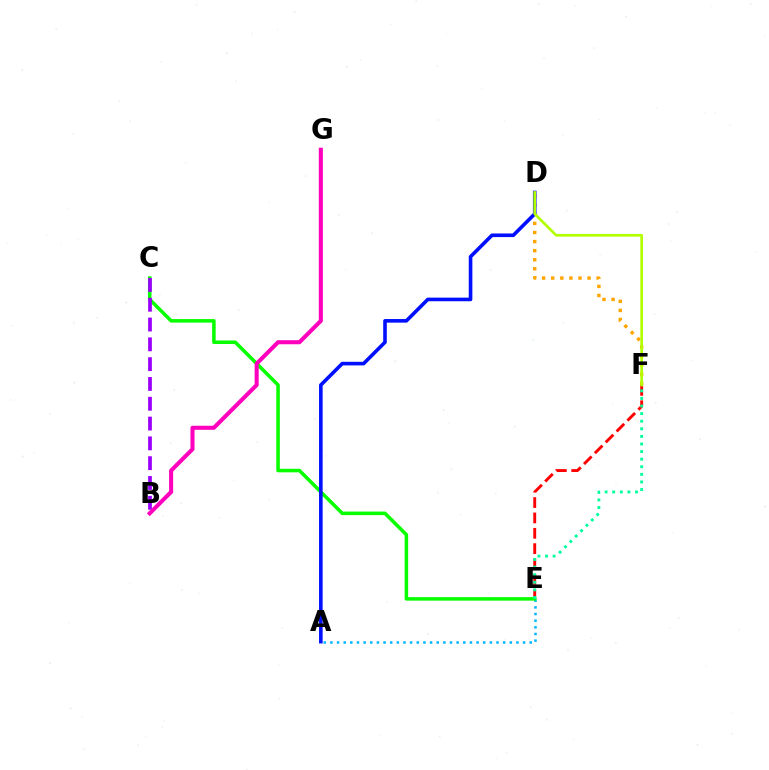{('E', 'F'): [{'color': '#ff0000', 'line_style': 'dashed', 'thickness': 2.09}, {'color': '#00ff9d', 'line_style': 'dotted', 'thickness': 2.06}], ('A', 'E'): [{'color': '#00b5ff', 'line_style': 'dotted', 'thickness': 1.81}], ('C', 'E'): [{'color': '#08ff00', 'line_style': 'solid', 'thickness': 2.54}], ('D', 'F'): [{'color': '#ffa500', 'line_style': 'dotted', 'thickness': 2.47}, {'color': '#b3ff00', 'line_style': 'solid', 'thickness': 1.95}], ('B', 'C'): [{'color': '#9b00ff', 'line_style': 'dashed', 'thickness': 2.69}], ('B', 'G'): [{'color': '#ff00bd', 'line_style': 'solid', 'thickness': 2.93}], ('A', 'D'): [{'color': '#0010ff', 'line_style': 'solid', 'thickness': 2.6}]}